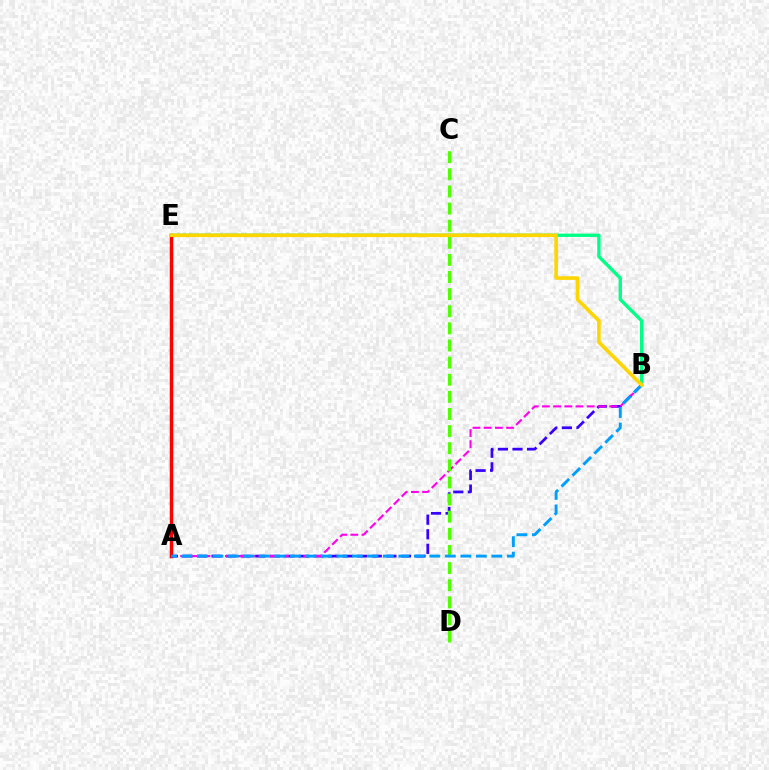{('A', 'E'): [{'color': '#ff0000', 'line_style': 'solid', 'thickness': 2.5}], ('B', 'E'): [{'color': '#00ff86', 'line_style': 'solid', 'thickness': 2.39}, {'color': '#ffd500', 'line_style': 'solid', 'thickness': 2.59}], ('A', 'B'): [{'color': '#3700ff', 'line_style': 'dashed', 'thickness': 1.98}, {'color': '#ff00ed', 'line_style': 'dashed', 'thickness': 1.52}, {'color': '#009eff', 'line_style': 'dashed', 'thickness': 2.1}], ('C', 'D'): [{'color': '#4fff00', 'line_style': 'dashed', 'thickness': 2.33}]}